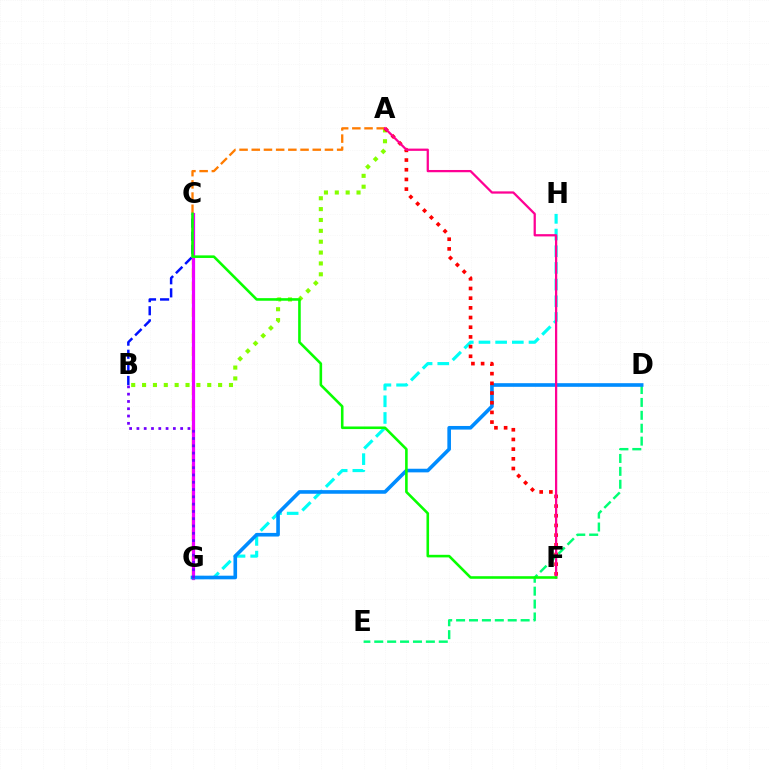{('C', 'G'): [{'color': '#fcf500', 'line_style': 'dashed', 'thickness': 1.77}, {'color': '#ee00ff', 'line_style': 'solid', 'thickness': 2.32}], ('D', 'E'): [{'color': '#00ff74', 'line_style': 'dashed', 'thickness': 1.75}], ('G', 'H'): [{'color': '#00fff6', 'line_style': 'dashed', 'thickness': 2.27}], ('A', 'B'): [{'color': '#84ff00', 'line_style': 'dotted', 'thickness': 2.95}], ('A', 'C'): [{'color': '#ff7c00', 'line_style': 'dashed', 'thickness': 1.66}], ('B', 'C'): [{'color': '#0010ff', 'line_style': 'dashed', 'thickness': 1.78}], ('D', 'G'): [{'color': '#008cff', 'line_style': 'solid', 'thickness': 2.61}], ('A', 'F'): [{'color': '#ff0000', 'line_style': 'dotted', 'thickness': 2.63}, {'color': '#ff0094', 'line_style': 'solid', 'thickness': 1.62}], ('B', 'G'): [{'color': '#7200ff', 'line_style': 'dotted', 'thickness': 1.98}], ('C', 'F'): [{'color': '#08ff00', 'line_style': 'solid', 'thickness': 1.86}]}